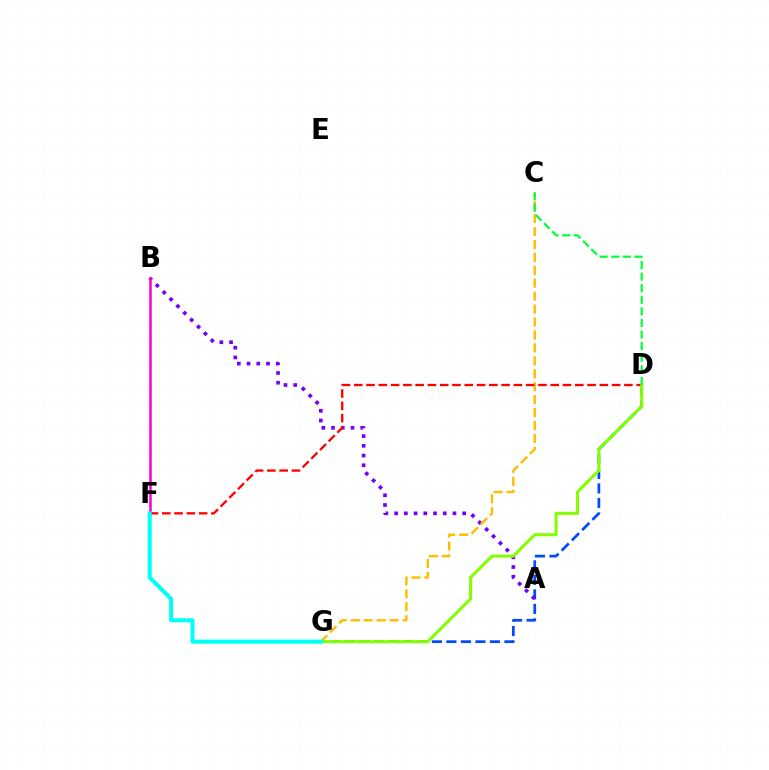{('D', 'G'): [{'color': '#004bff', 'line_style': 'dashed', 'thickness': 1.97}, {'color': '#84ff00', 'line_style': 'solid', 'thickness': 2.21}], ('A', 'B'): [{'color': '#7200ff', 'line_style': 'dotted', 'thickness': 2.64}], ('B', 'F'): [{'color': '#ff00cf', 'line_style': 'solid', 'thickness': 1.82}], ('C', 'G'): [{'color': '#ffbd00', 'line_style': 'dashed', 'thickness': 1.76}], ('D', 'F'): [{'color': '#ff0000', 'line_style': 'dashed', 'thickness': 1.67}], ('C', 'D'): [{'color': '#00ff39', 'line_style': 'dashed', 'thickness': 1.57}], ('F', 'G'): [{'color': '#00fff6', 'line_style': 'solid', 'thickness': 2.91}]}